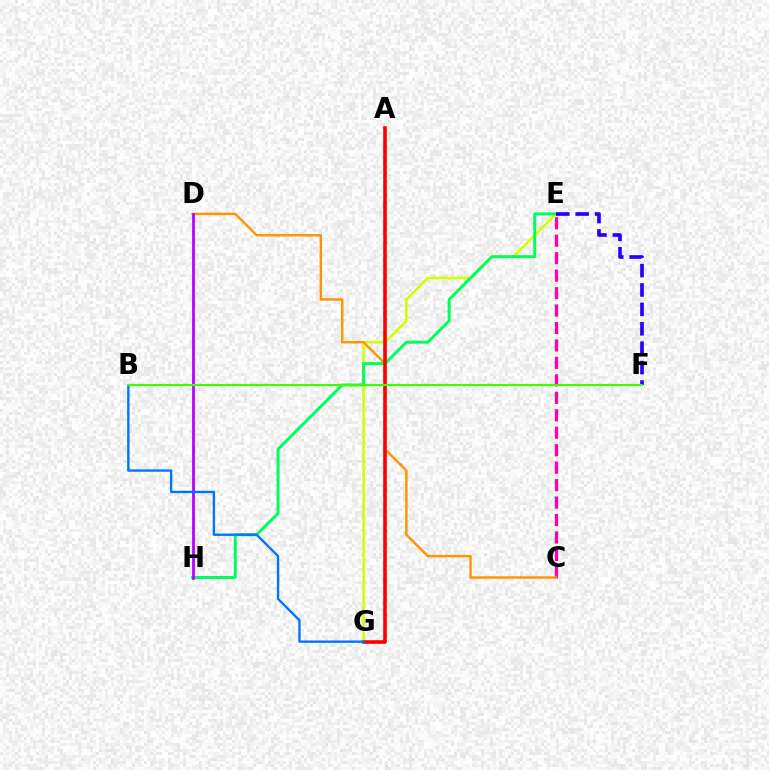{('C', 'E'): [{'color': '#ff00ac', 'line_style': 'dashed', 'thickness': 2.37}], ('E', 'G'): [{'color': '#d1ff00', 'line_style': 'solid', 'thickness': 1.83}], ('C', 'D'): [{'color': '#ff9400', 'line_style': 'solid', 'thickness': 1.74}], ('E', 'H'): [{'color': '#00ff5c', 'line_style': 'solid', 'thickness': 2.14}], ('A', 'G'): [{'color': '#00fff6', 'line_style': 'dotted', 'thickness': 1.87}, {'color': '#ff0000', 'line_style': 'solid', 'thickness': 2.59}], ('E', 'F'): [{'color': '#2500ff', 'line_style': 'dashed', 'thickness': 2.64}], ('D', 'H'): [{'color': '#b900ff', 'line_style': 'solid', 'thickness': 1.99}], ('B', 'G'): [{'color': '#0074ff', 'line_style': 'solid', 'thickness': 1.7}], ('B', 'F'): [{'color': '#3dff00', 'line_style': 'solid', 'thickness': 1.55}]}